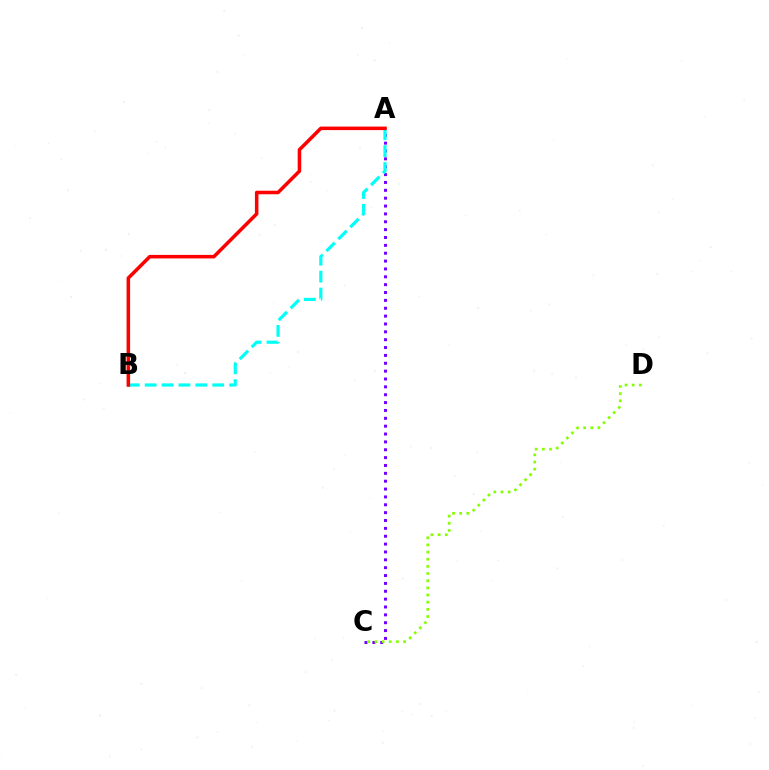{('A', 'C'): [{'color': '#7200ff', 'line_style': 'dotted', 'thickness': 2.14}], ('A', 'B'): [{'color': '#00fff6', 'line_style': 'dashed', 'thickness': 2.3}, {'color': '#ff0000', 'line_style': 'solid', 'thickness': 2.54}], ('C', 'D'): [{'color': '#84ff00', 'line_style': 'dotted', 'thickness': 1.95}]}